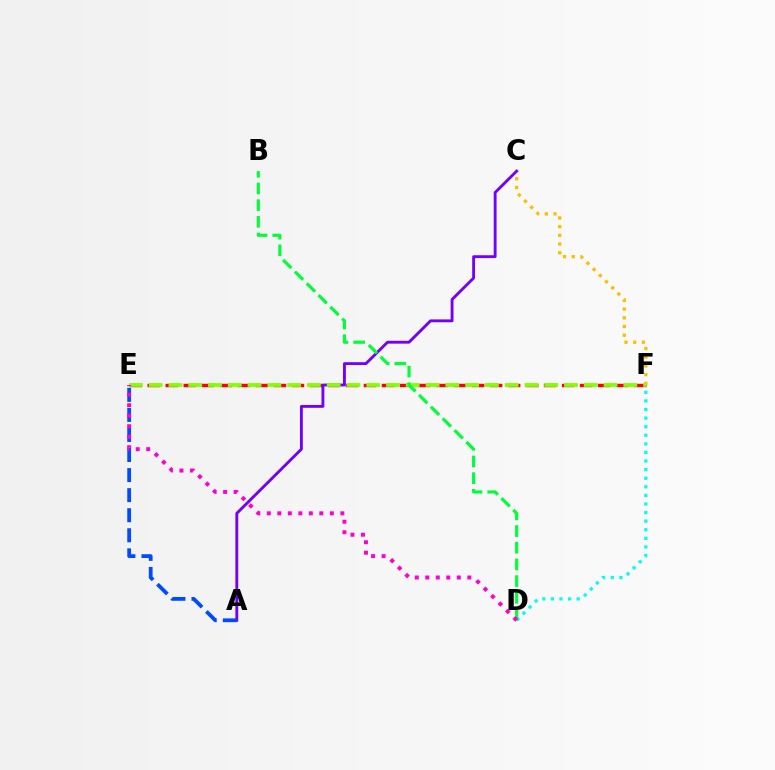{('E', 'F'): [{'color': '#ff0000', 'line_style': 'dashed', 'thickness': 2.45}, {'color': '#84ff00', 'line_style': 'dashed', 'thickness': 2.69}], ('D', 'F'): [{'color': '#00fff6', 'line_style': 'dotted', 'thickness': 2.33}], ('C', 'F'): [{'color': '#ffbd00', 'line_style': 'dotted', 'thickness': 2.37}], ('A', 'C'): [{'color': '#7200ff', 'line_style': 'solid', 'thickness': 2.06}], ('A', 'E'): [{'color': '#004bff', 'line_style': 'dashed', 'thickness': 2.73}], ('B', 'D'): [{'color': '#00ff39', 'line_style': 'dashed', 'thickness': 2.27}], ('D', 'E'): [{'color': '#ff00cf', 'line_style': 'dotted', 'thickness': 2.85}]}